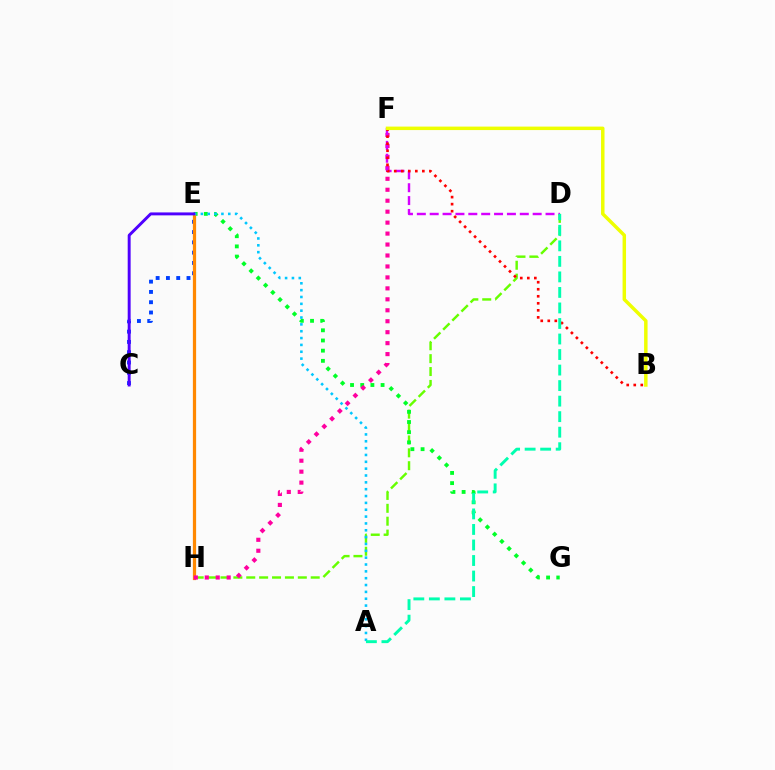{('C', 'E'): [{'color': '#003fff', 'line_style': 'dotted', 'thickness': 2.79}, {'color': '#4f00ff', 'line_style': 'solid', 'thickness': 2.11}], ('D', 'H'): [{'color': '#66ff00', 'line_style': 'dashed', 'thickness': 1.75}], ('E', 'G'): [{'color': '#00ff27', 'line_style': 'dotted', 'thickness': 2.77}], ('E', 'H'): [{'color': '#ff8800', 'line_style': 'solid', 'thickness': 2.33}], ('A', 'E'): [{'color': '#00c7ff', 'line_style': 'dotted', 'thickness': 1.86}], ('F', 'H'): [{'color': '#ff00a0', 'line_style': 'dotted', 'thickness': 2.98}], ('D', 'F'): [{'color': '#d600ff', 'line_style': 'dashed', 'thickness': 1.75}], ('B', 'F'): [{'color': '#ff0000', 'line_style': 'dotted', 'thickness': 1.91}, {'color': '#eeff00', 'line_style': 'solid', 'thickness': 2.5}], ('A', 'D'): [{'color': '#00ffaf', 'line_style': 'dashed', 'thickness': 2.11}]}